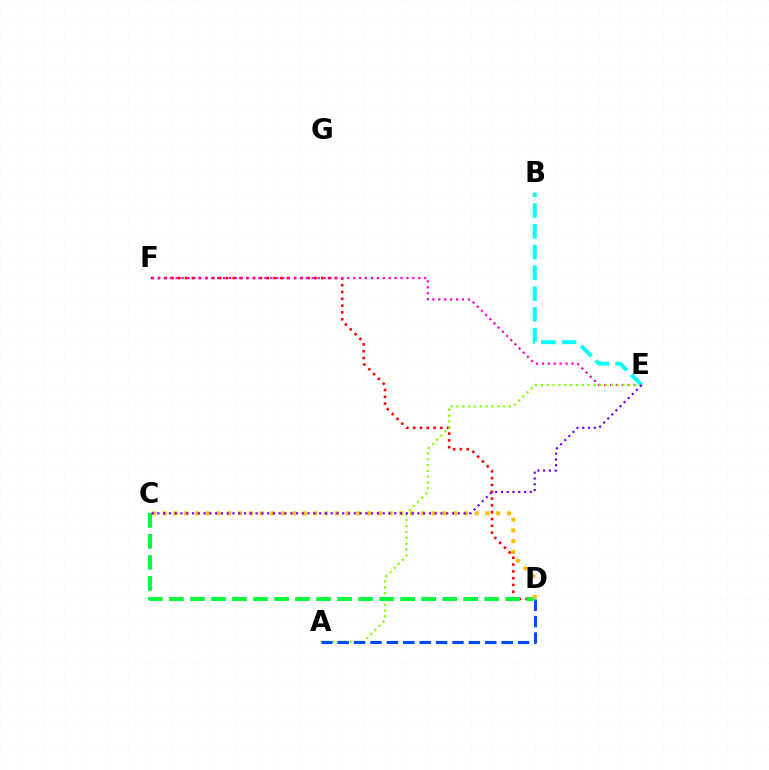{('D', 'F'): [{'color': '#ff0000', 'line_style': 'dotted', 'thickness': 1.85}], ('E', 'F'): [{'color': '#ff00cf', 'line_style': 'dotted', 'thickness': 1.61}], ('A', 'E'): [{'color': '#84ff00', 'line_style': 'dotted', 'thickness': 1.58}], ('A', 'D'): [{'color': '#004bff', 'line_style': 'dashed', 'thickness': 2.23}], ('C', 'D'): [{'color': '#00ff39', 'line_style': 'dashed', 'thickness': 2.86}, {'color': '#ffbd00', 'line_style': 'dotted', 'thickness': 2.92}], ('B', 'E'): [{'color': '#00fff6', 'line_style': 'dashed', 'thickness': 2.82}], ('C', 'E'): [{'color': '#7200ff', 'line_style': 'dotted', 'thickness': 1.57}]}